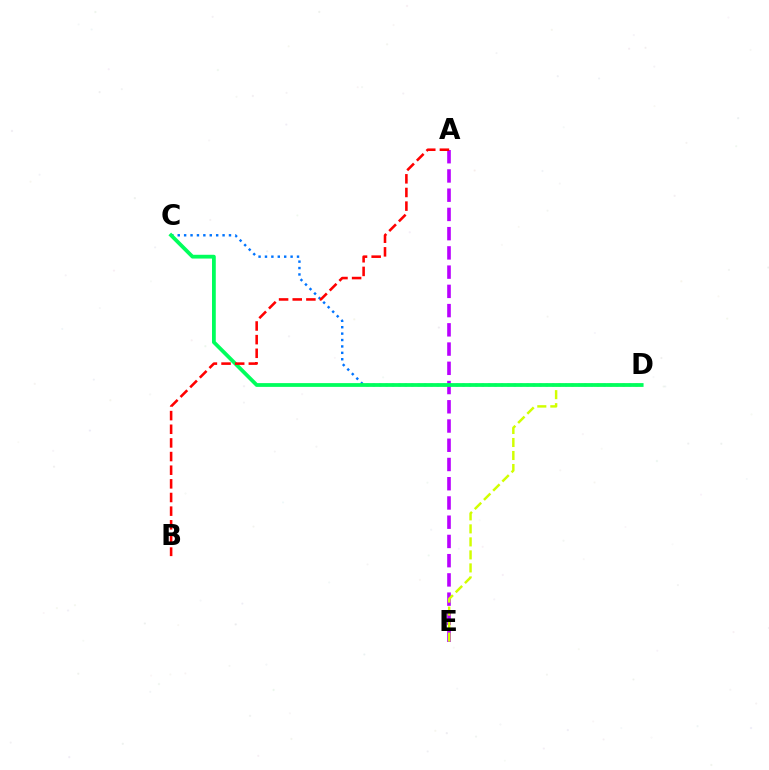{('A', 'E'): [{'color': '#b900ff', 'line_style': 'dashed', 'thickness': 2.61}], ('C', 'D'): [{'color': '#0074ff', 'line_style': 'dotted', 'thickness': 1.74}, {'color': '#00ff5c', 'line_style': 'solid', 'thickness': 2.72}], ('D', 'E'): [{'color': '#d1ff00', 'line_style': 'dashed', 'thickness': 1.77}], ('A', 'B'): [{'color': '#ff0000', 'line_style': 'dashed', 'thickness': 1.85}]}